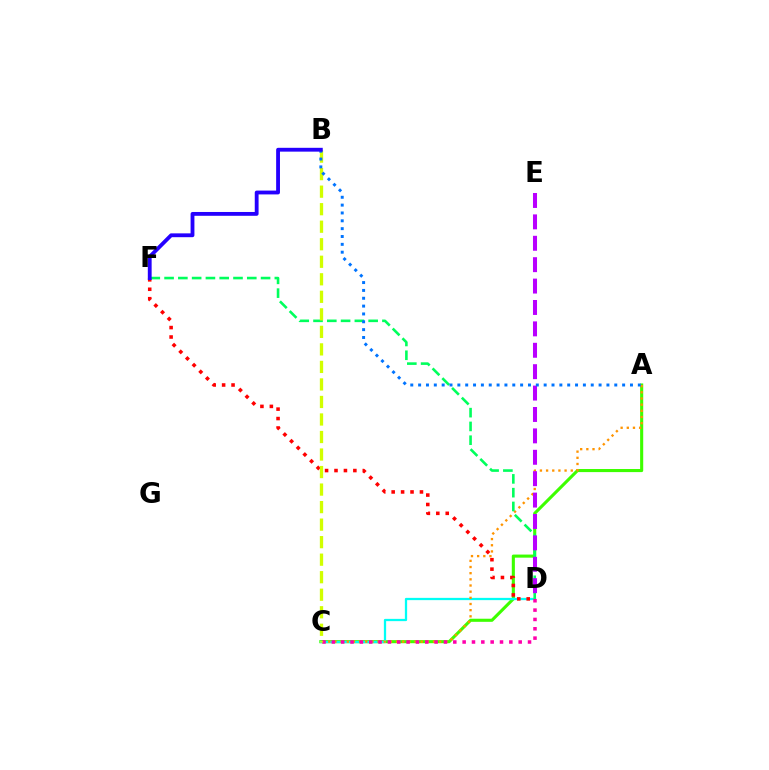{('A', 'C'): [{'color': '#3dff00', 'line_style': 'solid', 'thickness': 2.23}, {'color': '#ff9400', 'line_style': 'dotted', 'thickness': 1.67}], ('C', 'D'): [{'color': '#00fff6', 'line_style': 'solid', 'thickness': 1.63}, {'color': '#ff00ac', 'line_style': 'dotted', 'thickness': 2.54}], ('D', 'F'): [{'color': '#ff0000', 'line_style': 'dotted', 'thickness': 2.56}, {'color': '#00ff5c', 'line_style': 'dashed', 'thickness': 1.87}], ('D', 'E'): [{'color': '#b900ff', 'line_style': 'dashed', 'thickness': 2.91}], ('B', 'C'): [{'color': '#d1ff00', 'line_style': 'dashed', 'thickness': 2.38}], ('A', 'B'): [{'color': '#0074ff', 'line_style': 'dotted', 'thickness': 2.13}], ('B', 'F'): [{'color': '#2500ff', 'line_style': 'solid', 'thickness': 2.75}]}